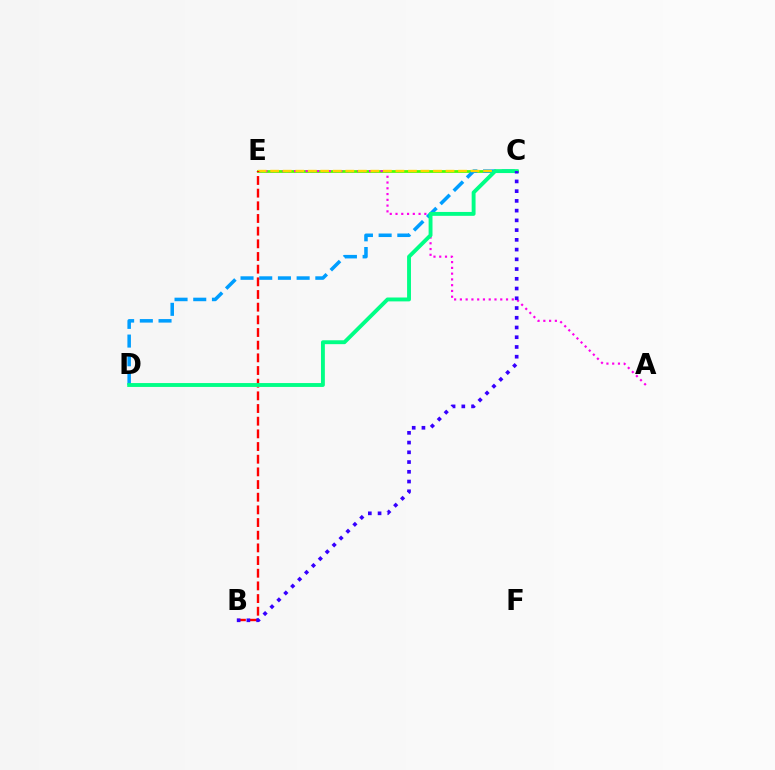{('C', 'E'): [{'color': '#4fff00', 'line_style': 'solid', 'thickness': 1.99}, {'color': '#ffd500', 'line_style': 'dashed', 'thickness': 1.7}], ('A', 'E'): [{'color': '#ff00ed', 'line_style': 'dotted', 'thickness': 1.57}], ('C', 'D'): [{'color': '#009eff', 'line_style': 'dashed', 'thickness': 2.54}, {'color': '#00ff86', 'line_style': 'solid', 'thickness': 2.8}], ('B', 'E'): [{'color': '#ff0000', 'line_style': 'dashed', 'thickness': 1.72}], ('B', 'C'): [{'color': '#3700ff', 'line_style': 'dotted', 'thickness': 2.65}]}